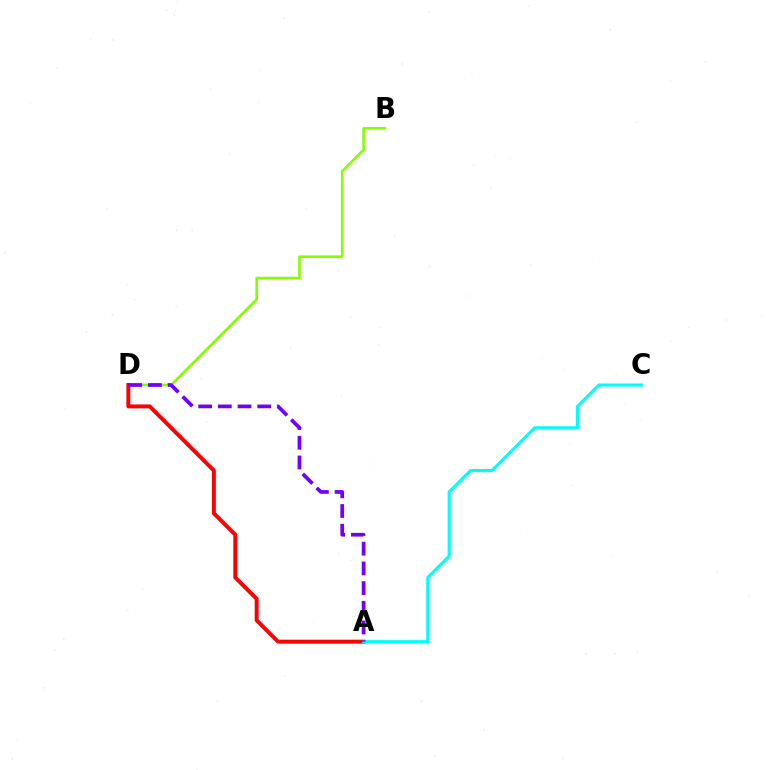{('B', 'D'): [{'color': '#84ff00', 'line_style': 'solid', 'thickness': 1.89}], ('A', 'D'): [{'color': '#ff0000', 'line_style': 'solid', 'thickness': 2.84}, {'color': '#7200ff', 'line_style': 'dashed', 'thickness': 2.68}], ('A', 'C'): [{'color': '#00fff6', 'line_style': 'solid', 'thickness': 2.24}]}